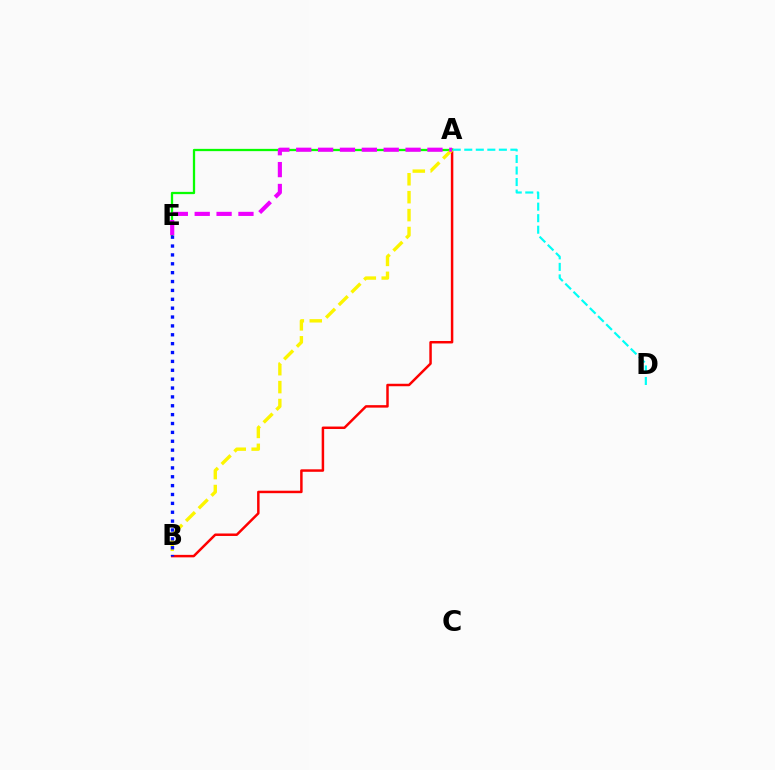{('A', 'B'): [{'color': '#ff0000', 'line_style': 'solid', 'thickness': 1.78}, {'color': '#fcf500', 'line_style': 'dashed', 'thickness': 2.43}], ('A', 'E'): [{'color': '#08ff00', 'line_style': 'solid', 'thickness': 1.64}, {'color': '#ee00ff', 'line_style': 'dashed', 'thickness': 2.97}], ('B', 'E'): [{'color': '#0010ff', 'line_style': 'dotted', 'thickness': 2.41}], ('A', 'D'): [{'color': '#00fff6', 'line_style': 'dashed', 'thickness': 1.57}]}